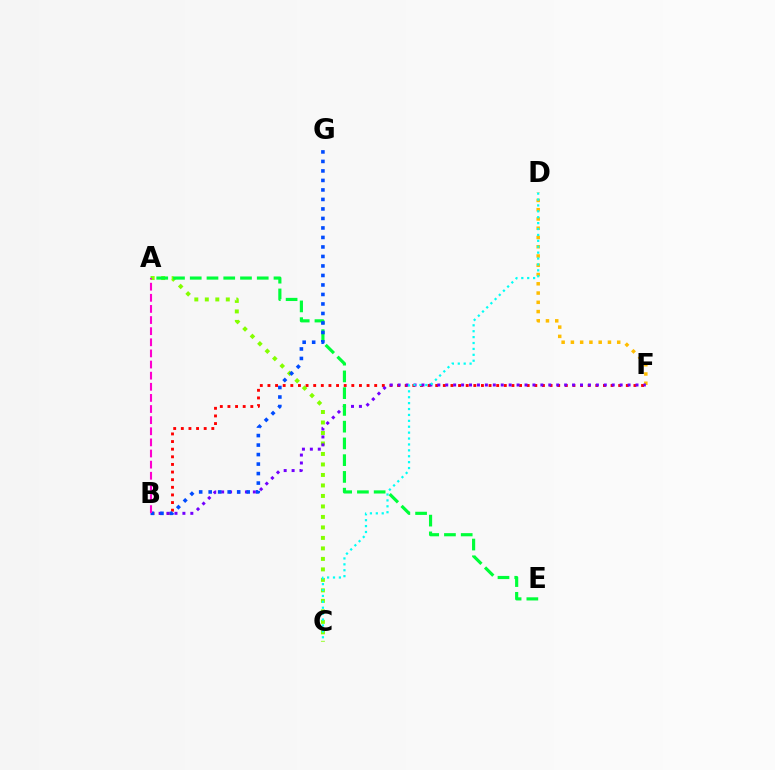{('D', 'F'): [{'color': '#ffbd00', 'line_style': 'dotted', 'thickness': 2.52}], ('A', 'C'): [{'color': '#84ff00', 'line_style': 'dotted', 'thickness': 2.85}], ('B', 'F'): [{'color': '#ff0000', 'line_style': 'dotted', 'thickness': 2.07}, {'color': '#7200ff', 'line_style': 'dotted', 'thickness': 2.15}], ('C', 'D'): [{'color': '#00fff6', 'line_style': 'dotted', 'thickness': 1.6}], ('A', 'E'): [{'color': '#00ff39', 'line_style': 'dashed', 'thickness': 2.28}], ('B', 'G'): [{'color': '#004bff', 'line_style': 'dotted', 'thickness': 2.58}], ('A', 'B'): [{'color': '#ff00cf', 'line_style': 'dashed', 'thickness': 1.51}]}